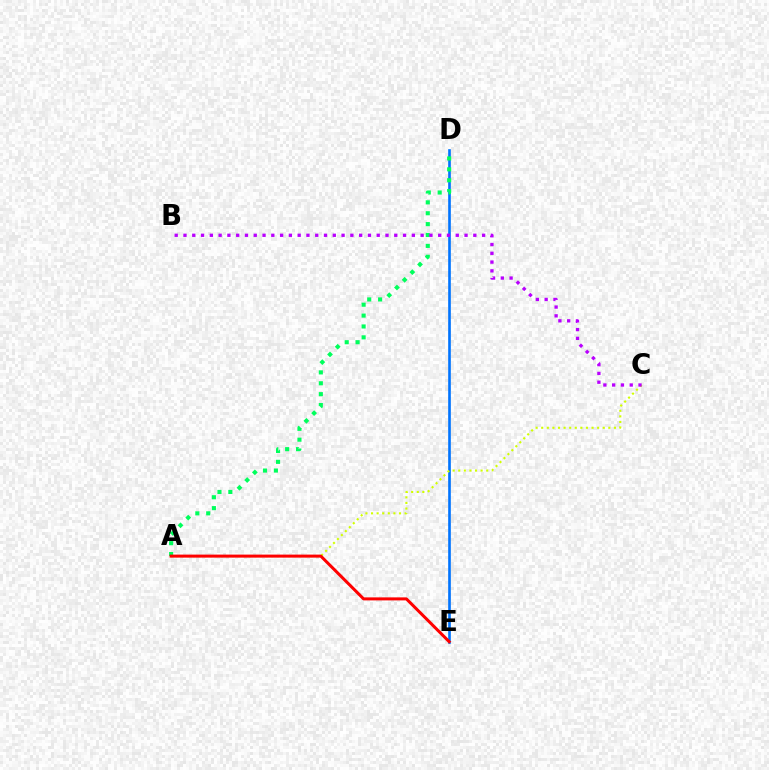{('D', 'E'): [{'color': '#0074ff', 'line_style': 'solid', 'thickness': 1.91}], ('A', 'D'): [{'color': '#00ff5c', 'line_style': 'dotted', 'thickness': 2.96}], ('A', 'C'): [{'color': '#d1ff00', 'line_style': 'dotted', 'thickness': 1.52}], ('B', 'C'): [{'color': '#b900ff', 'line_style': 'dotted', 'thickness': 2.39}], ('A', 'E'): [{'color': '#ff0000', 'line_style': 'solid', 'thickness': 2.17}]}